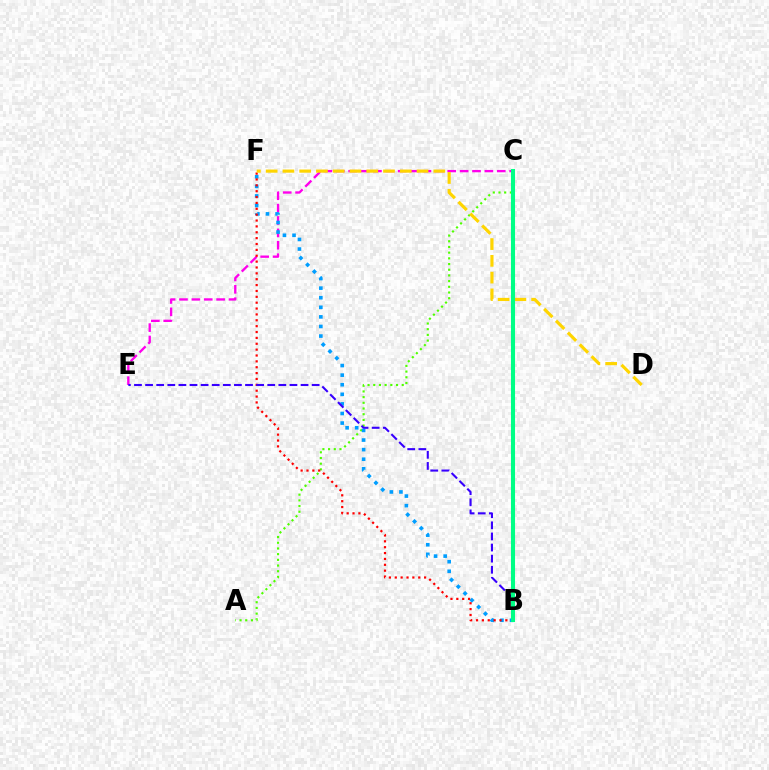{('C', 'E'): [{'color': '#ff00ed', 'line_style': 'dashed', 'thickness': 1.68}], ('A', 'C'): [{'color': '#4fff00', 'line_style': 'dotted', 'thickness': 1.55}], ('B', 'F'): [{'color': '#009eff', 'line_style': 'dotted', 'thickness': 2.6}, {'color': '#ff0000', 'line_style': 'dotted', 'thickness': 1.59}], ('D', 'F'): [{'color': '#ffd500', 'line_style': 'dashed', 'thickness': 2.28}], ('B', 'E'): [{'color': '#3700ff', 'line_style': 'dashed', 'thickness': 1.51}], ('B', 'C'): [{'color': '#00ff86', 'line_style': 'solid', 'thickness': 2.94}]}